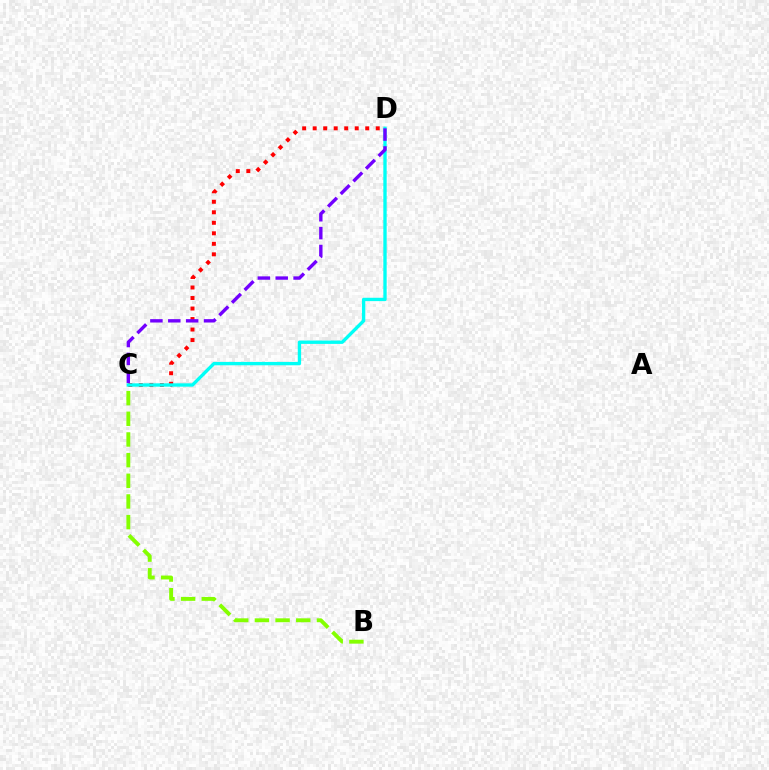{('B', 'C'): [{'color': '#84ff00', 'line_style': 'dashed', 'thickness': 2.81}], ('C', 'D'): [{'color': '#ff0000', 'line_style': 'dotted', 'thickness': 2.86}, {'color': '#00fff6', 'line_style': 'solid', 'thickness': 2.41}, {'color': '#7200ff', 'line_style': 'dashed', 'thickness': 2.43}]}